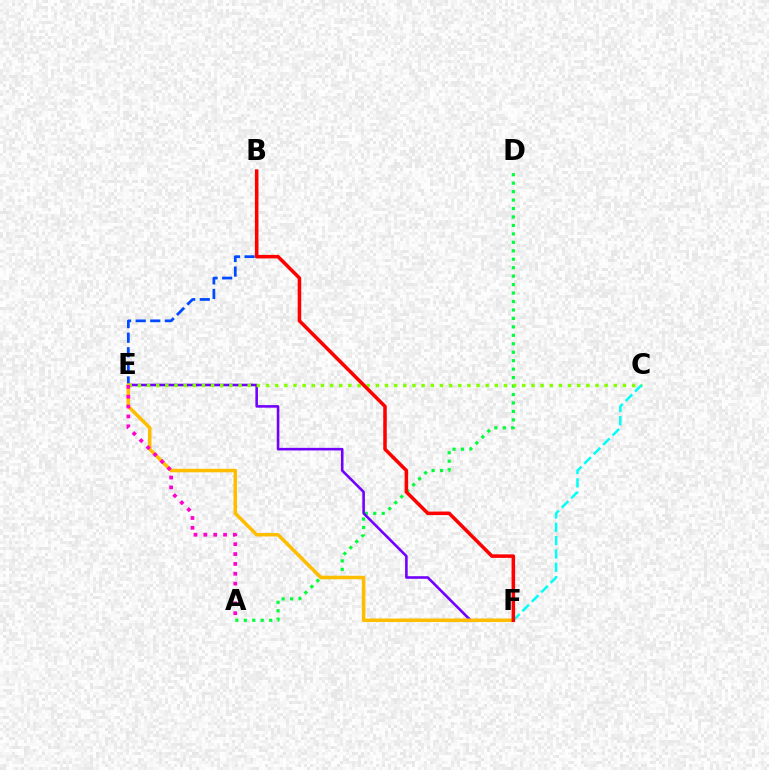{('B', 'E'): [{'color': '#004bff', 'line_style': 'dashed', 'thickness': 1.98}], ('A', 'D'): [{'color': '#00ff39', 'line_style': 'dotted', 'thickness': 2.3}], ('E', 'F'): [{'color': '#7200ff', 'line_style': 'solid', 'thickness': 1.87}, {'color': '#ffbd00', 'line_style': 'solid', 'thickness': 2.52}], ('C', 'E'): [{'color': '#84ff00', 'line_style': 'dotted', 'thickness': 2.49}], ('C', 'F'): [{'color': '#00fff6', 'line_style': 'dashed', 'thickness': 1.81}], ('B', 'F'): [{'color': '#ff0000', 'line_style': 'solid', 'thickness': 2.55}], ('A', 'E'): [{'color': '#ff00cf', 'line_style': 'dotted', 'thickness': 2.68}]}